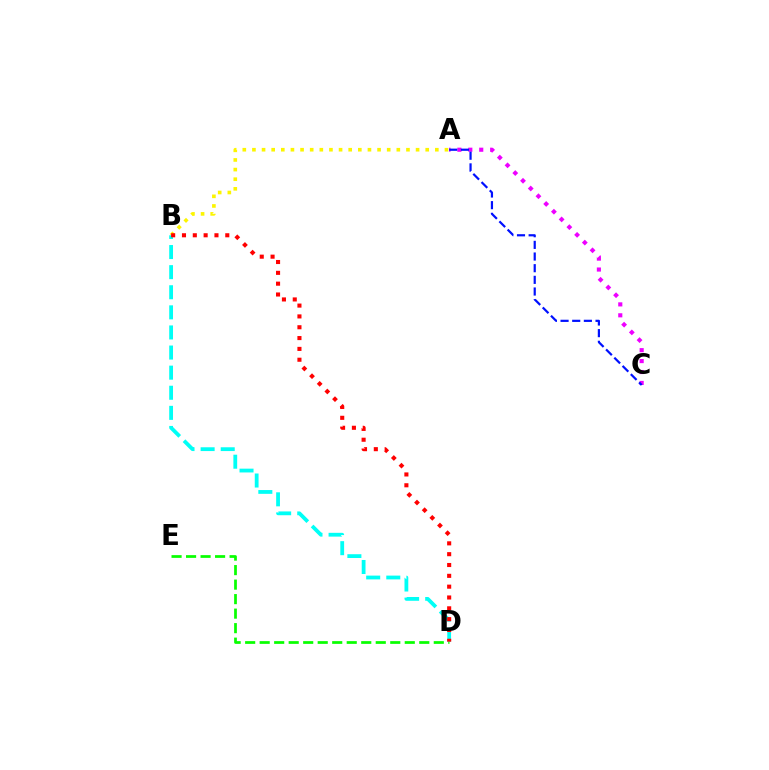{('A', 'C'): [{'color': '#ee00ff', 'line_style': 'dotted', 'thickness': 2.97}, {'color': '#0010ff', 'line_style': 'dashed', 'thickness': 1.58}], ('D', 'E'): [{'color': '#08ff00', 'line_style': 'dashed', 'thickness': 1.97}], ('A', 'B'): [{'color': '#fcf500', 'line_style': 'dotted', 'thickness': 2.62}], ('B', 'D'): [{'color': '#00fff6', 'line_style': 'dashed', 'thickness': 2.73}, {'color': '#ff0000', 'line_style': 'dotted', 'thickness': 2.94}]}